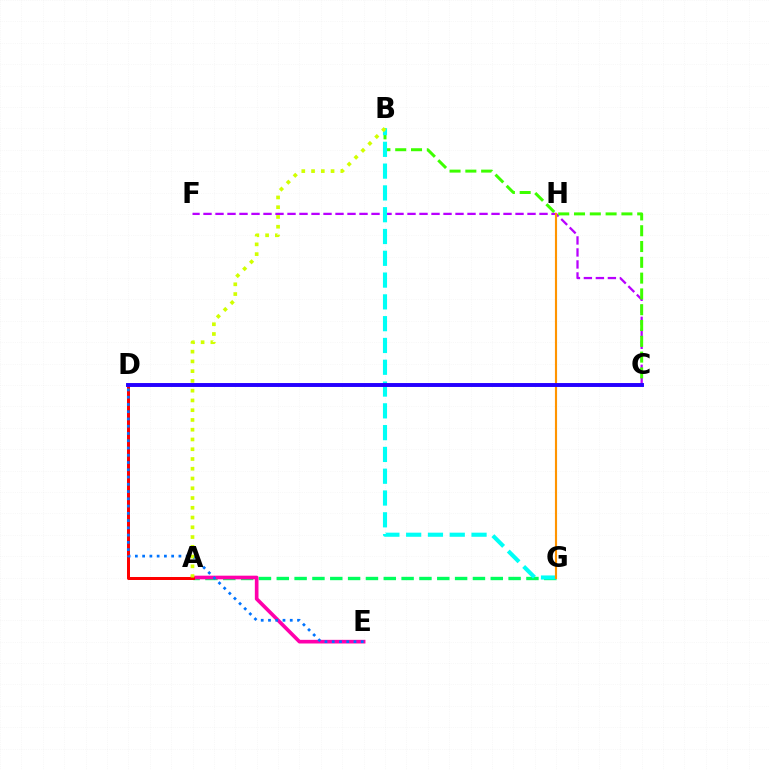{('A', 'G'): [{'color': '#00ff5c', 'line_style': 'dashed', 'thickness': 2.42}], ('C', 'F'): [{'color': '#b900ff', 'line_style': 'dashed', 'thickness': 1.63}], ('A', 'E'): [{'color': '#ff00ac', 'line_style': 'solid', 'thickness': 2.63}], ('A', 'D'): [{'color': '#ff0000', 'line_style': 'solid', 'thickness': 2.16}], ('D', 'E'): [{'color': '#0074ff', 'line_style': 'dotted', 'thickness': 1.97}], ('B', 'C'): [{'color': '#3dff00', 'line_style': 'dashed', 'thickness': 2.15}], ('B', 'G'): [{'color': '#00fff6', 'line_style': 'dashed', 'thickness': 2.96}], ('G', 'H'): [{'color': '#ff9400', 'line_style': 'solid', 'thickness': 1.54}], ('C', 'D'): [{'color': '#2500ff', 'line_style': 'solid', 'thickness': 2.82}], ('A', 'B'): [{'color': '#d1ff00', 'line_style': 'dotted', 'thickness': 2.65}]}